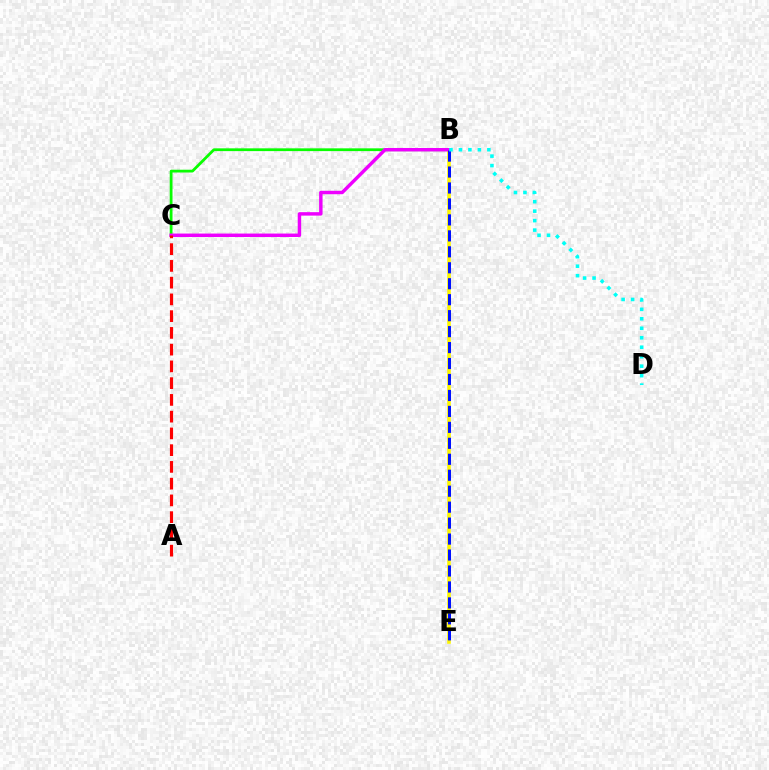{('B', 'E'): [{'color': '#fcf500', 'line_style': 'solid', 'thickness': 2.59}, {'color': '#0010ff', 'line_style': 'dashed', 'thickness': 2.17}], ('B', 'C'): [{'color': '#08ff00', 'line_style': 'solid', 'thickness': 2.0}, {'color': '#ee00ff', 'line_style': 'solid', 'thickness': 2.48}], ('B', 'D'): [{'color': '#00fff6', 'line_style': 'dotted', 'thickness': 2.57}], ('A', 'C'): [{'color': '#ff0000', 'line_style': 'dashed', 'thickness': 2.28}]}